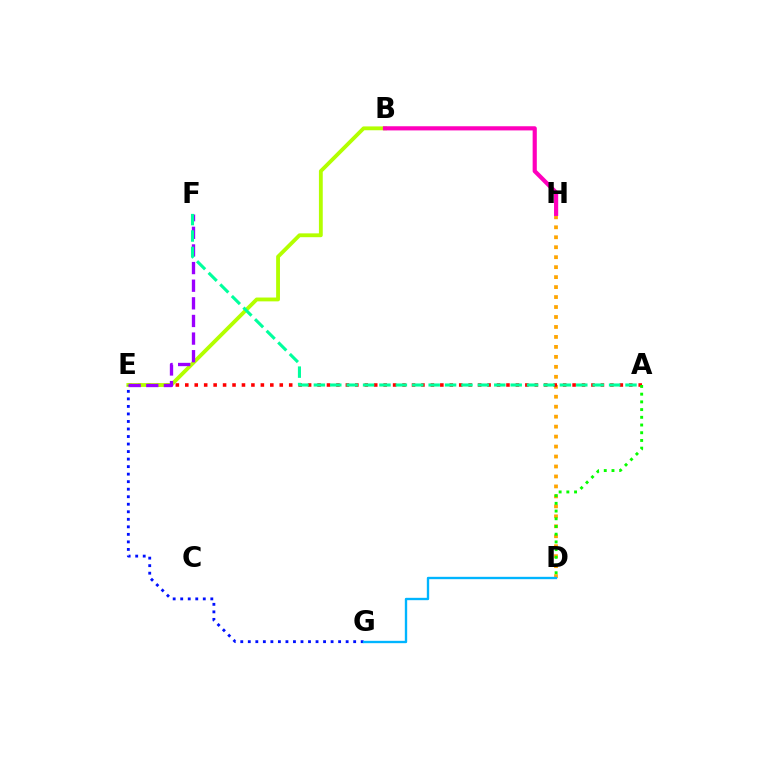{('D', 'H'): [{'color': '#ffa500', 'line_style': 'dotted', 'thickness': 2.71}], ('A', 'E'): [{'color': '#ff0000', 'line_style': 'dotted', 'thickness': 2.57}], ('B', 'E'): [{'color': '#b3ff00', 'line_style': 'solid', 'thickness': 2.76}], ('B', 'H'): [{'color': '#ff00bd', 'line_style': 'solid', 'thickness': 3.0}], ('E', 'F'): [{'color': '#9b00ff', 'line_style': 'dashed', 'thickness': 2.39}], ('E', 'G'): [{'color': '#0010ff', 'line_style': 'dotted', 'thickness': 2.04}], ('A', 'D'): [{'color': '#08ff00', 'line_style': 'dotted', 'thickness': 2.1}], ('A', 'F'): [{'color': '#00ff9d', 'line_style': 'dashed', 'thickness': 2.23}], ('D', 'G'): [{'color': '#00b5ff', 'line_style': 'solid', 'thickness': 1.69}]}